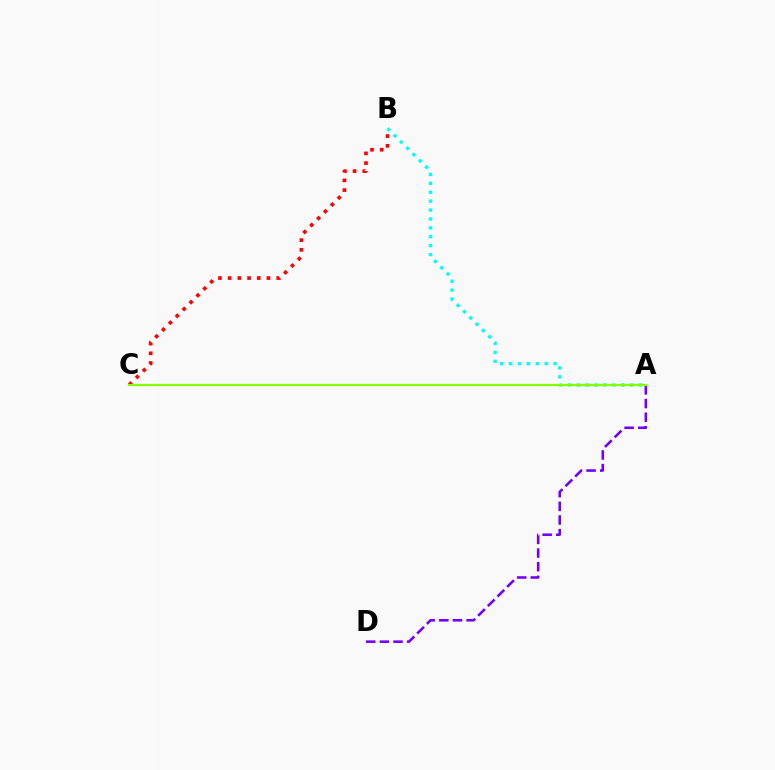{('A', 'D'): [{'color': '#7200ff', 'line_style': 'dashed', 'thickness': 1.85}], ('A', 'B'): [{'color': '#00fff6', 'line_style': 'dotted', 'thickness': 2.42}], ('B', 'C'): [{'color': '#ff0000', 'line_style': 'dotted', 'thickness': 2.64}], ('A', 'C'): [{'color': '#84ff00', 'line_style': 'solid', 'thickness': 1.6}]}